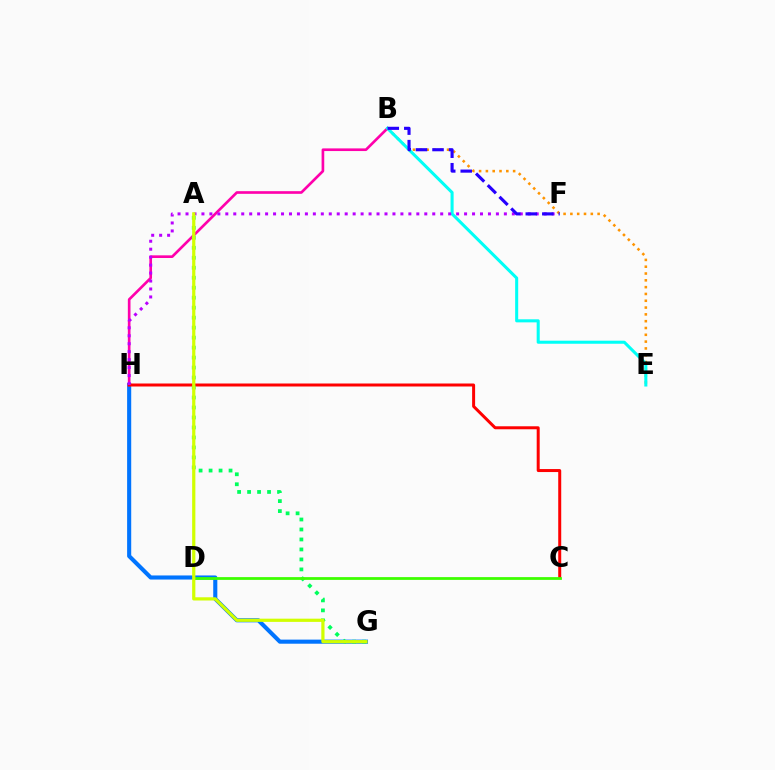{('B', 'E'): [{'color': '#ff9400', 'line_style': 'dotted', 'thickness': 1.85}, {'color': '#00fff6', 'line_style': 'solid', 'thickness': 2.2}], ('G', 'H'): [{'color': '#0074ff', 'line_style': 'solid', 'thickness': 2.95}], ('B', 'H'): [{'color': '#ff00ac', 'line_style': 'solid', 'thickness': 1.91}], ('C', 'H'): [{'color': '#ff0000', 'line_style': 'solid', 'thickness': 2.15}], ('A', 'G'): [{'color': '#00ff5c', 'line_style': 'dotted', 'thickness': 2.71}, {'color': '#d1ff00', 'line_style': 'solid', 'thickness': 2.32}], ('F', 'H'): [{'color': '#b900ff', 'line_style': 'dotted', 'thickness': 2.16}], ('C', 'D'): [{'color': '#3dff00', 'line_style': 'solid', 'thickness': 2.0}], ('B', 'F'): [{'color': '#2500ff', 'line_style': 'dashed', 'thickness': 2.25}]}